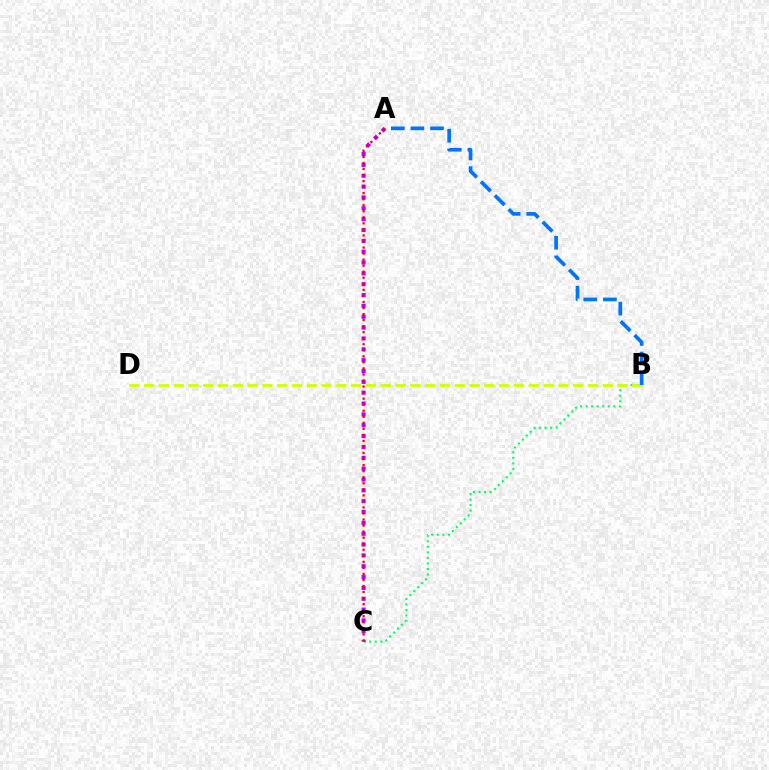{('B', 'C'): [{'color': '#00ff5c', 'line_style': 'dotted', 'thickness': 1.5}], ('A', 'C'): [{'color': '#b900ff', 'line_style': 'dotted', 'thickness': 2.95}, {'color': '#ff0000', 'line_style': 'dotted', 'thickness': 1.64}], ('B', 'D'): [{'color': '#d1ff00', 'line_style': 'dashed', 'thickness': 2.01}], ('A', 'B'): [{'color': '#0074ff', 'line_style': 'dashed', 'thickness': 2.66}]}